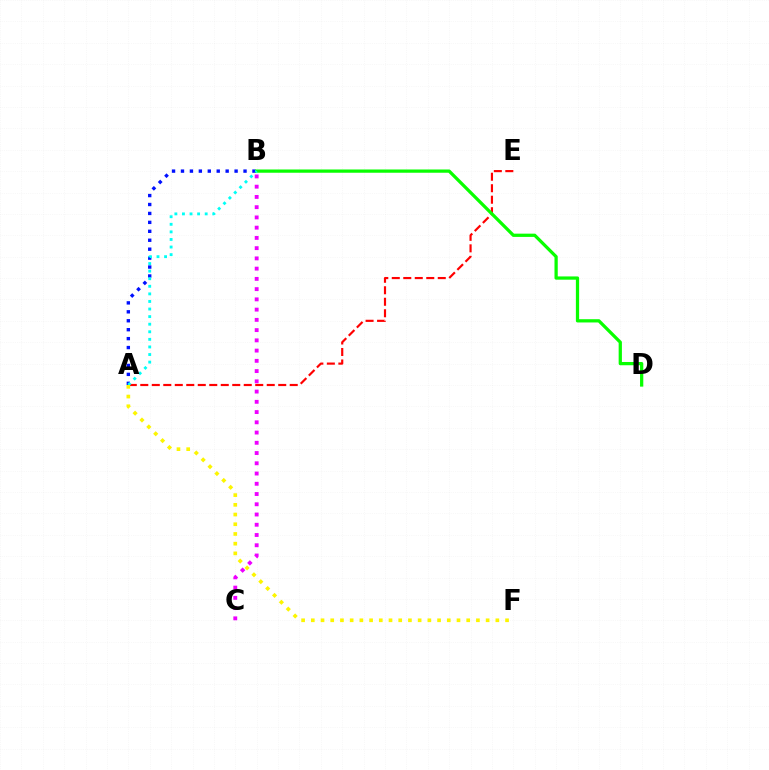{('A', 'E'): [{'color': '#ff0000', 'line_style': 'dashed', 'thickness': 1.56}], ('B', 'C'): [{'color': '#ee00ff', 'line_style': 'dotted', 'thickness': 2.78}], ('A', 'B'): [{'color': '#0010ff', 'line_style': 'dotted', 'thickness': 2.43}, {'color': '#00fff6', 'line_style': 'dotted', 'thickness': 2.06}], ('B', 'D'): [{'color': '#08ff00', 'line_style': 'solid', 'thickness': 2.34}], ('A', 'F'): [{'color': '#fcf500', 'line_style': 'dotted', 'thickness': 2.64}]}